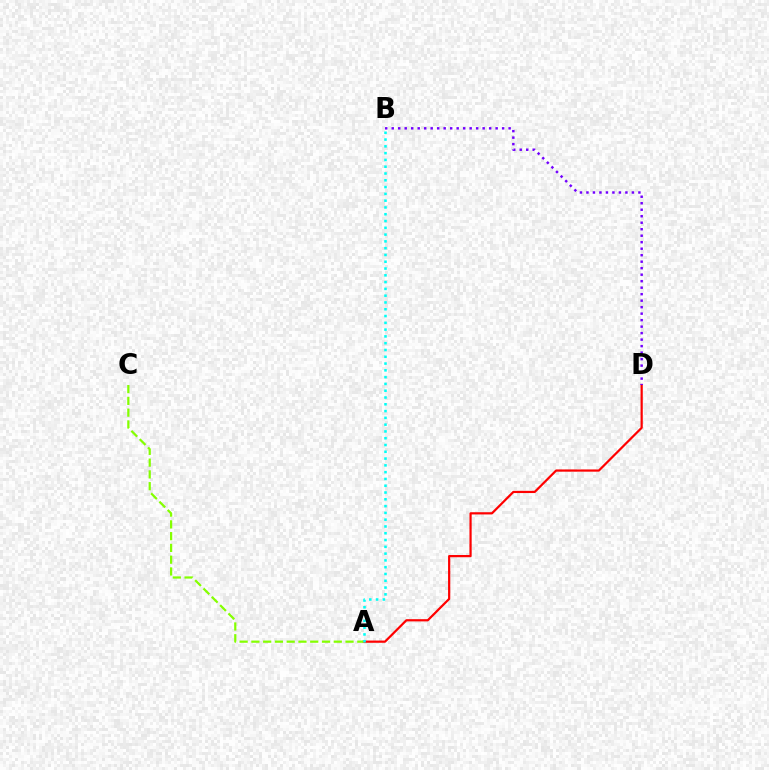{('A', 'D'): [{'color': '#ff0000', 'line_style': 'solid', 'thickness': 1.59}], ('B', 'D'): [{'color': '#7200ff', 'line_style': 'dotted', 'thickness': 1.76}], ('A', 'C'): [{'color': '#84ff00', 'line_style': 'dashed', 'thickness': 1.6}], ('A', 'B'): [{'color': '#00fff6', 'line_style': 'dotted', 'thickness': 1.84}]}